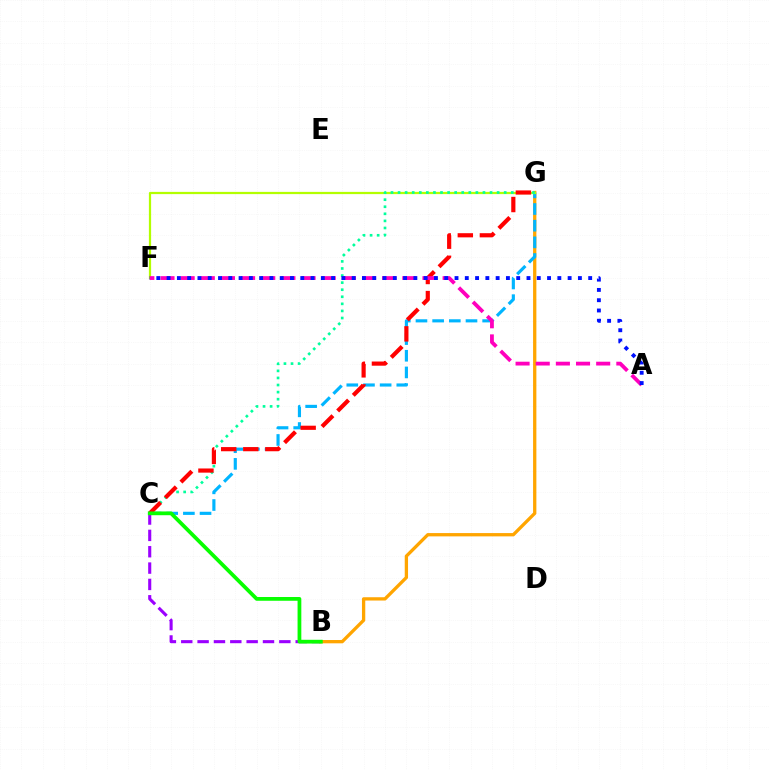{('B', 'G'): [{'color': '#ffa500', 'line_style': 'solid', 'thickness': 2.37}], ('C', 'G'): [{'color': '#00b5ff', 'line_style': 'dashed', 'thickness': 2.26}, {'color': '#00ff9d', 'line_style': 'dotted', 'thickness': 1.92}, {'color': '#ff0000', 'line_style': 'dashed', 'thickness': 3.0}], ('F', 'G'): [{'color': '#b3ff00', 'line_style': 'solid', 'thickness': 1.61}], ('A', 'F'): [{'color': '#ff00bd', 'line_style': 'dashed', 'thickness': 2.74}, {'color': '#0010ff', 'line_style': 'dotted', 'thickness': 2.79}], ('B', 'C'): [{'color': '#9b00ff', 'line_style': 'dashed', 'thickness': 2.22}, {'color': '#08ff00', 'line_style': 'solid', 'thickness': 2.71}]}